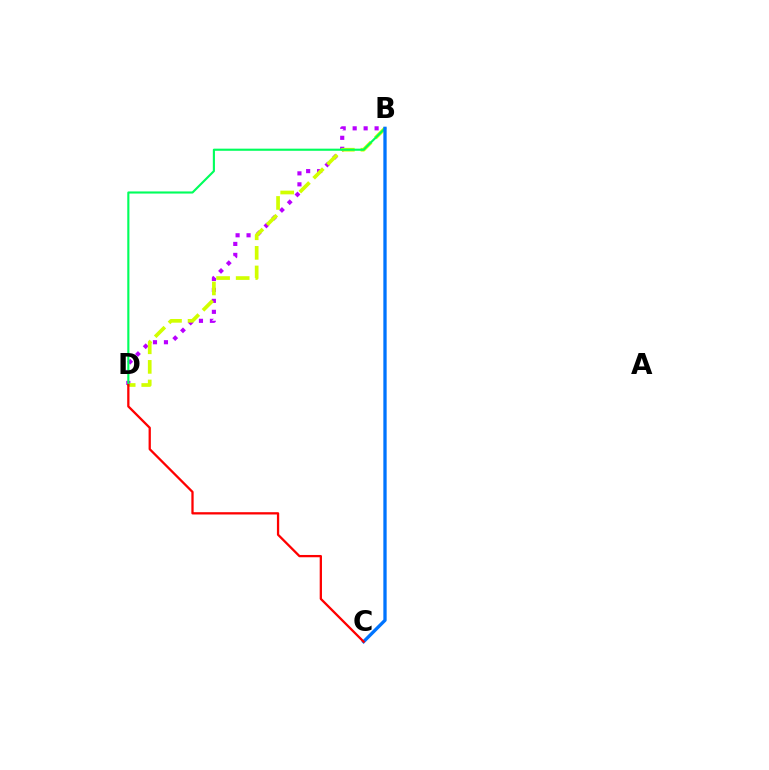{('B', 'D'): [{'color': '#b900ff', 'line_style': 'dotted', 'thickness': 2.98}, {'color': '#d1ff00', 'line_style': 'dashed', 'thickness': 2.66}, {'color': '#00ff5c', 'line_style': 'solid', 'thickness': 1.53}], ('B', 'C'): [{'color': '#0074ff', 'line_style': 'solid', 'thickness': 2.38}], ('C', 'D'): [{'color': '#ff0000', 'line_style': 'solid', 'thickness': 1.64}]}